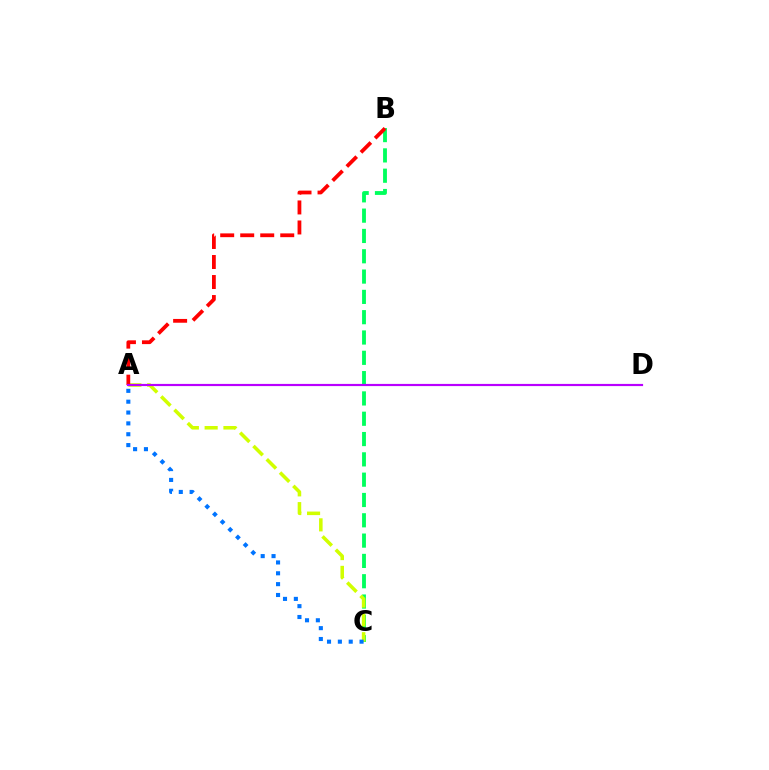{('B', 'C'): [{'color': '#00ff5c', 'line_style': 'dashed', 'thickness': 2.76}], ('A', 'C'): [{'color': '#d1ff00', 'line_style': 'dashed', 'thickness': 2.55}, {'color': '#0074ff', 'line_style': 'dotted', 'thickness': 2.95}], ('A', 'B'): [{'color': '#ff0000', 'line_style': 'dashed', 'thickness': 2.72}], ('A', 'D'): [{'color': '#b900ff', 'line_style': 'solid', 'thickness': 1.57}]}